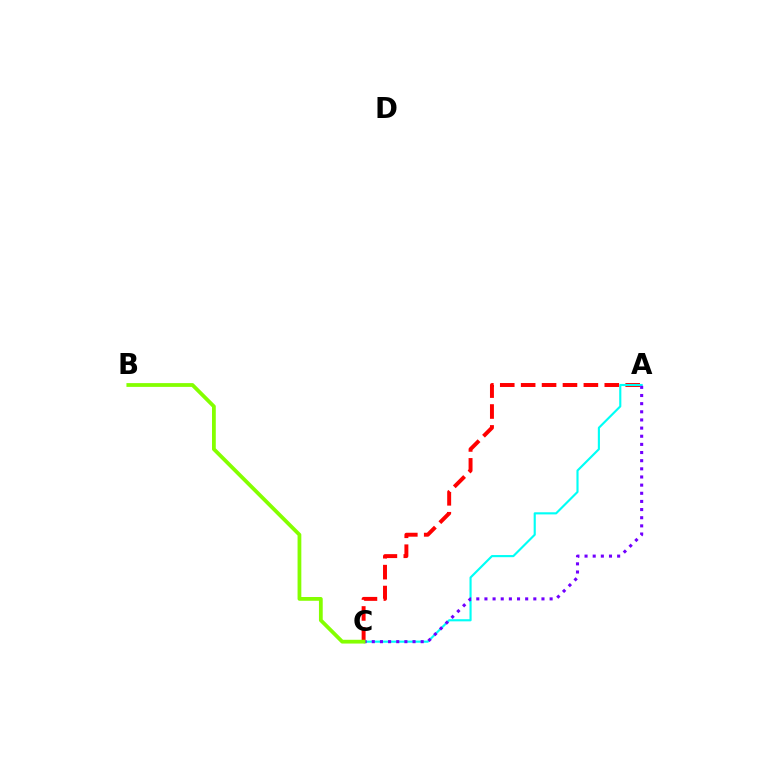{('A', 'C'): [{'color': '#ff0000', 'line_style': 'dashed', 'thickness': 2.84}, {'color': '#00fff6', 'line_style': 'solid', 'thickness': 1.54}, {'color': '#7200ff', 'line_style': 'dotted', 'thickness': 2.21}], ('B', 'C'): [{'color': '#84ff00', 'line_style': 'solid', 'thickness': 2.72}]}